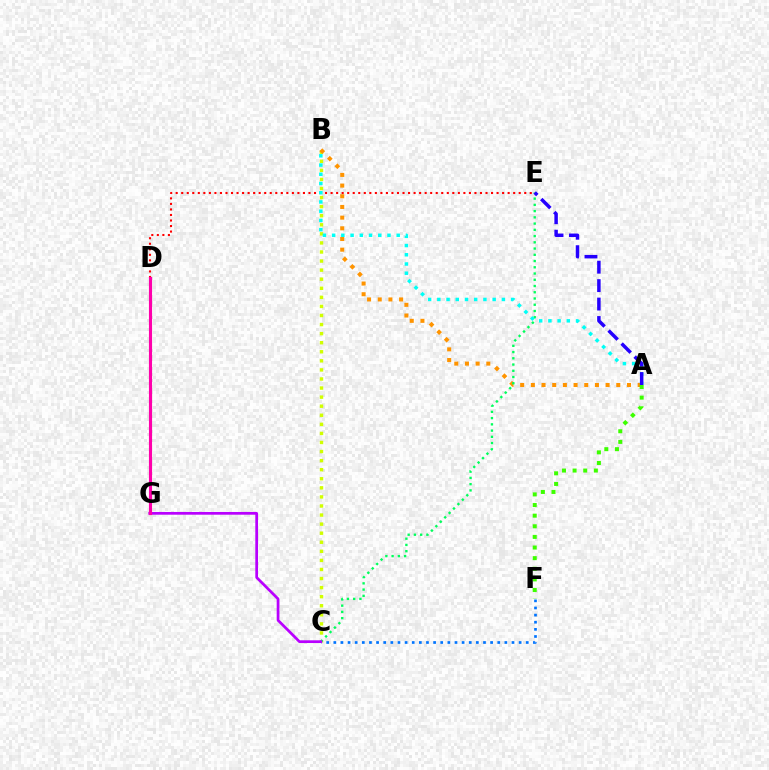{('B', 'C'): [{'color': '#d1ff00', 'line_style': 'dotted', 'thickness': 2.46}], ('A', 'B'): [{'color': '#ff9400', 'line_style': 'dotted', 'thickness': 2.9}, {'color': '#00fff6', 'line_style': 'dotted', 'thickness': 2.51}], ('C', 'F'): [{'color': '#0074ff', 'line_style': 'dotted', 'thickness': 1.94}], ('A', 'F'): [{'color': '#3dff00', 'line_style': 'dotted', 'thickness': 2.89}], ('C', 'E'): [{'color': '#00ff5c', 'line_style': 'dotted', 'thickness': 1.7}], ('C', 'G'): [{'color': '#b900ff', 'line_style': 'solid', 'thickness': 1.96}], ('D', 'E'): [{'color': '#ff0000', 'line_style': 'dotted', 'thickness': 1.5}], ('A', 'E'): [{'color': '#2500ff', 'line_style': 'dashed', 'thickness': 2.51}], ('D', 'G'): [{'color': '#ff00ac', 'line_style': 'solid', 'thickness': 2.26}]}